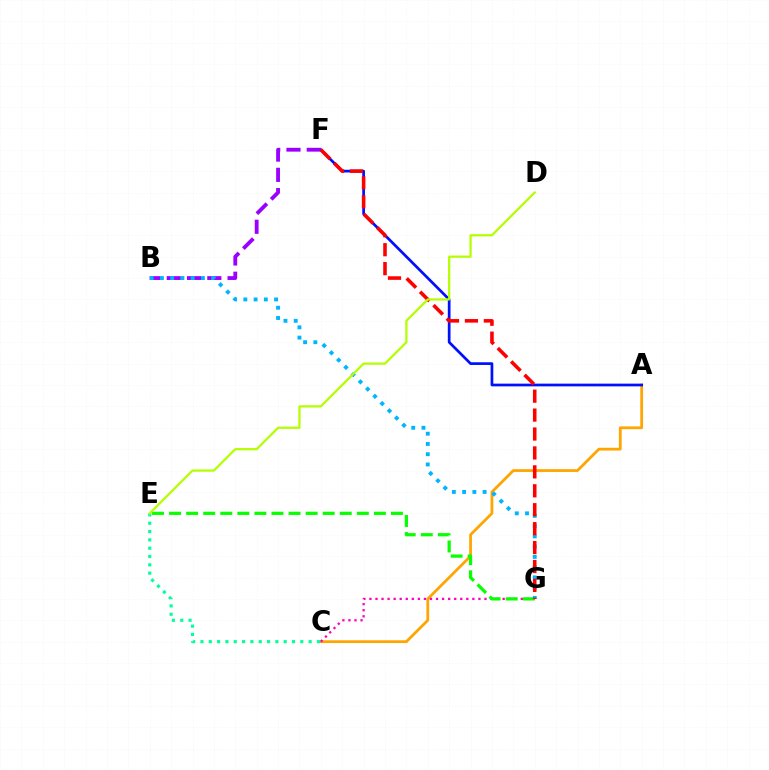{('A', 'C'): [{'color': '#ffa500', 'line_style': 'solid', 'thickness': 1.99}], ('A', 'F'): [{'color': '#0010ff', 'line_style': 'solid', 'thickness': 1.96}], ('B', 'F'): [{'color': '#9b00ff', 'line_style': 'dashed', 'thickness': 2.75}], ('C', 'G'): [{'color': '#ff00bd', 'line_style': 'dotted', 'thickness': 1.64}], ('E', 'G'): [{'color': '#08ff00', 'line_style': 'dashed', 'thickness': 2.32}], ('C', 'E'): [{'color': '#00ff9d', 'line_style': 'dotted', 'thickness': 2.26}], ('B', 'G'): [{'color': '#00b5ff', 'line_style': 'dotted', 'thickness': 2.79}], ('F', 'G'): [{'color': '#ff0000', 'line_style': 'dashed', 'thickness': 2.57}], ('D', 'E'): [{'color': '#b3ff00', 'line_style': 'solid', 'thickness': 1.6}]}